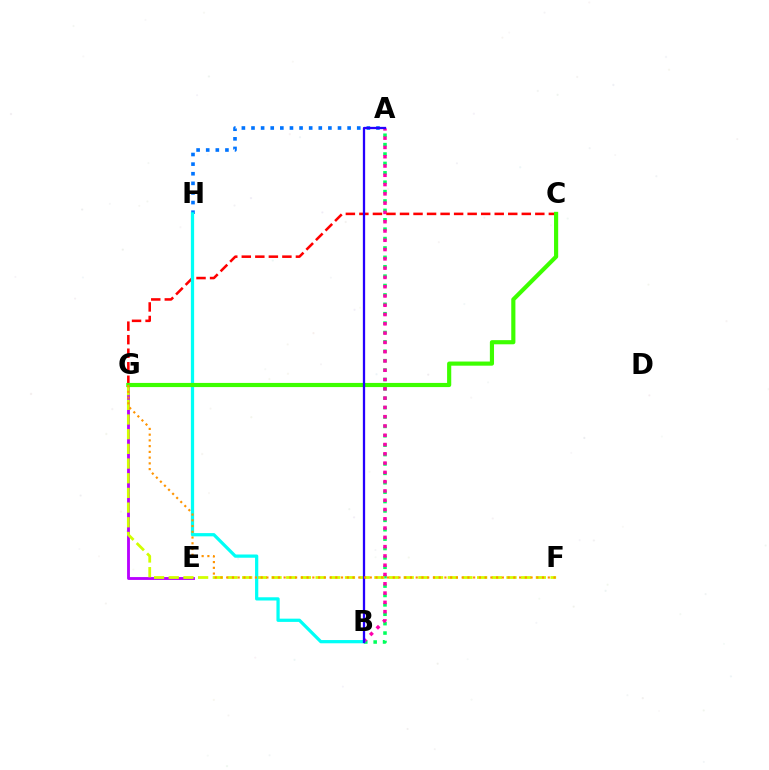{('E', 'G'): [{'color': '#b900ff', 'line_style': 'solid', 'thickness': 2.05}], ('A', 'B'): [{'color': '#00ff5c', 'line_style': 'dotted', 'thickness': 2.55}, {'color': '#ff00ac', 'line_style': 'dotted', 'thickness': 2.52}, {'color': '#2500ff', 'line_style': 'solid', 'thickness': 1.65}], ('A', 'H'): [{'color': '#0074ff', 'line_style': 'dotted', 'thickness': 2.61}], ('F', 'G'): [{'color': '#d1ff00', 'line_style': 'dashed', 'thickness': 1.99}, {'color': '#ff9400', 'line_style': 'dotted', 'thickness': 1.56}], ('C', 'G'): [{'color': '#ff0000', 'line_style': 'dashed', 'thickness': 1.84}, {'color': '#3dff00', 'line_style': 'solid', 'thickness': 2.99}], ('B', 'H'): [{'color': '#00fff6', 'line_style': 'solid', 'thickness': 2.33}]}